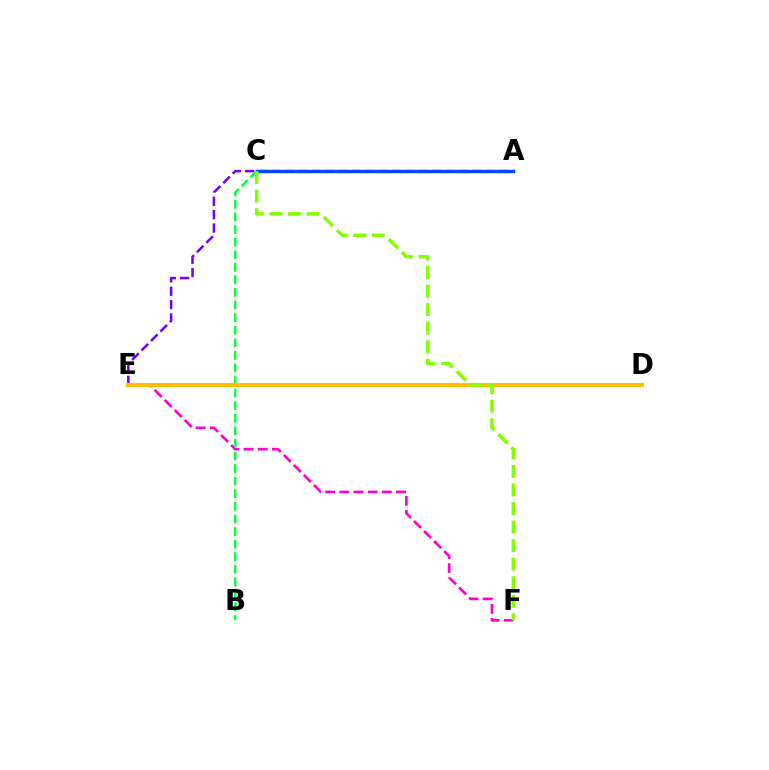{('D', 'E'): [{'color': '#ff0000', 'line_style': 'solid', 'thickness': 1.97}, {'color': '#ffbd00', 'line_style': 'solid', 'thickness': 2.97}], ('A', 'C'): [{'color': '#00fff6', 'line_style': 'solid', 'thickness': 2.51}, {'color': '#004bff', 'line_style': 'solid', 'thickness': 2.34}], ('A', 'E'): [{'color': '#7200ff', 'line_style': 'dashed', 'thickness': 1.81}], ('E', 'F'): [{'color': '#ff00cf', 'line_style': 'dashed', 'thickness': 1.93}], ('B', 'C'): [{'color': '#00ff39', 'line_style': 'dashed', 'thickness': 1.71}], ('C', 'F'): [{'color': '#84ff00', 'line_style': 'dashed', 'thickness': 2.52}]}